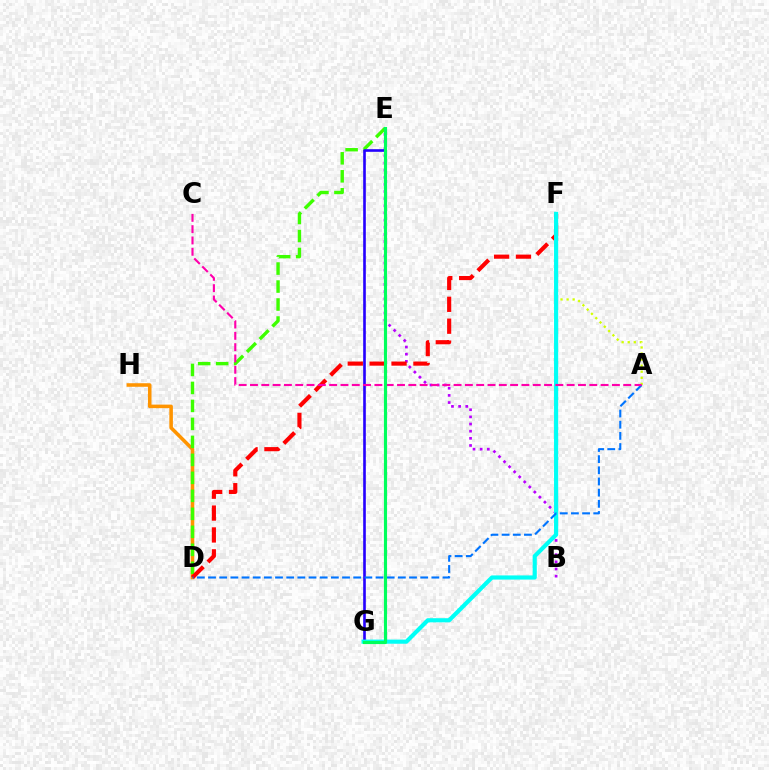{('D', 'H'): [{'color': '#ff9400', 'line_style': 'solid', 'thickness': 2.56}], ('D', 'E'): [{'color': '#3dff00', 'line_style': 'dashed', 'thickness': 2.44}], ('B', 'E'): [{'color': '#b900ff', 'line_style': 'dotted', 'thickness': 1.94}], ('D', 'F'): [{'color': '#ff0000', 'line_style': 'dashed', 'thickness': 2.97}], ('E', 'G'): [{'color': '#2500ff', 'line_style': 'solid', 'thickness': 1.9}, {'color': '#00ff5c', 'line_style': 'solid', 'thickness': 2.26}], ('A', 'F'): [{'color': '#d1ff00', 'line_style': 'dotted', 'thickness': 1.65}], ('F', 'G'): [{'color': '#00fff6', 'line_style': 'solid', 'thickness': 2.98}], ('A', 'D'): [{'color': '#0074ff', 'line_style': 'dashed', 'thickness': 1.52}], ('A', 'C'): [{'color': '#ff00ac', 'line_style': 'dashed', 'thickness': 1.54}]}